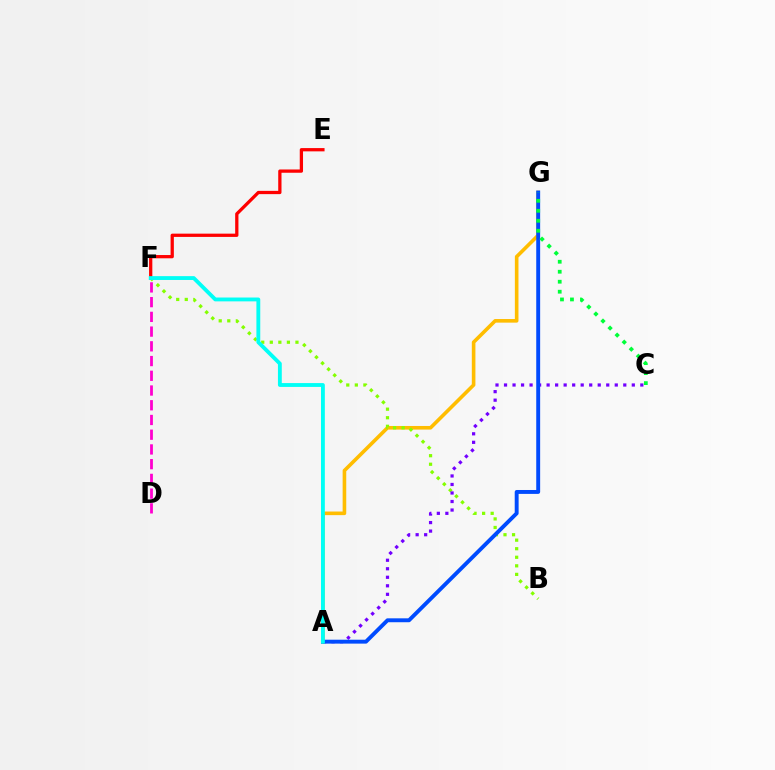{('A', 'G'): [{'color': '#ffbd00', 'line_style': 'solid', 'thickness': 2.6}, {'color': '#004bff', 'line_style': 'solid', 'thickness': 2.81}], ('B', 'F'): [{'color': '#84ff00', 'line_style': 'dotted', 'thickness': 2.32}], ('E', 'F'): [{'color': '#ff0000', 'line_style': 'solid', 'thickness': 2.35}], ('A', 'C'): [{'color': '#7200ff', 'line_style': 'dotted', 'thickness': 2.31}], ('D', 'F'): [{'color': '#ff00cf', 'line_style': 'dashed', 'thickness': 2.0}], ('C', 'G'): [{'color': '#00ff39', 'line_style': 'dotted', 'thickness': 2.71}], ('A', 'F'): [{'color': '#00fff6', 'line_style': 'solid', 'thickness': 2.77}]}